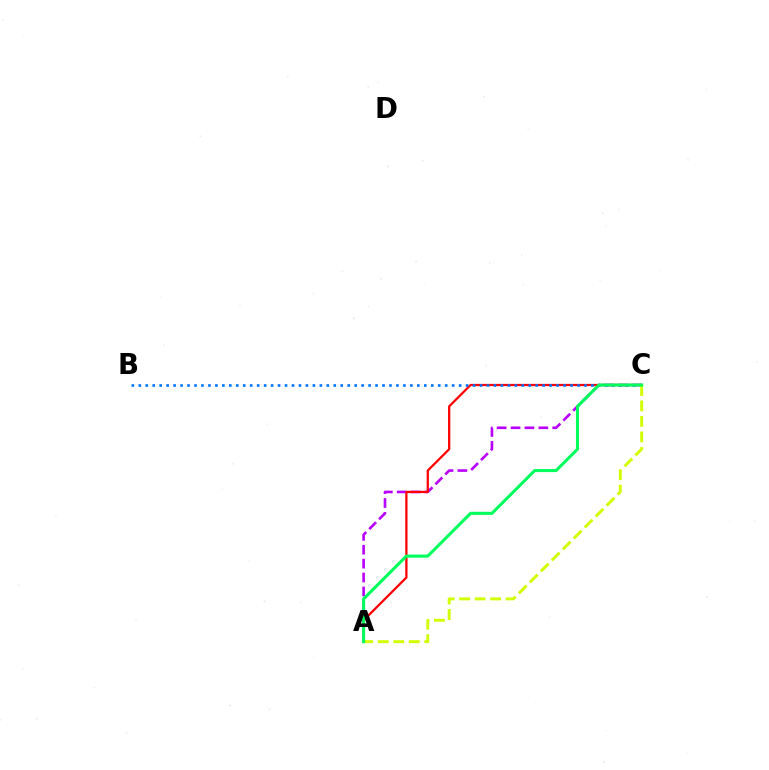{('A', 'C'): [{'color': '#b900ff', 'line_style': 'dashed', 'thickness': 1.89}, {'color': '#ff0000', 'line_style': 'solid', 'thickness': 1.62}, {'color': '#d1ff00', 'line_style': 'dashed', 'thickness': 2.11}, {'color': '#00ff5c', 'line_style': 'solid', 'thickness': 2.22}], ('B', 'C'): [{'color': '#0074ff', 'line_style': 'dotted', 'thickness': 1.89}]}